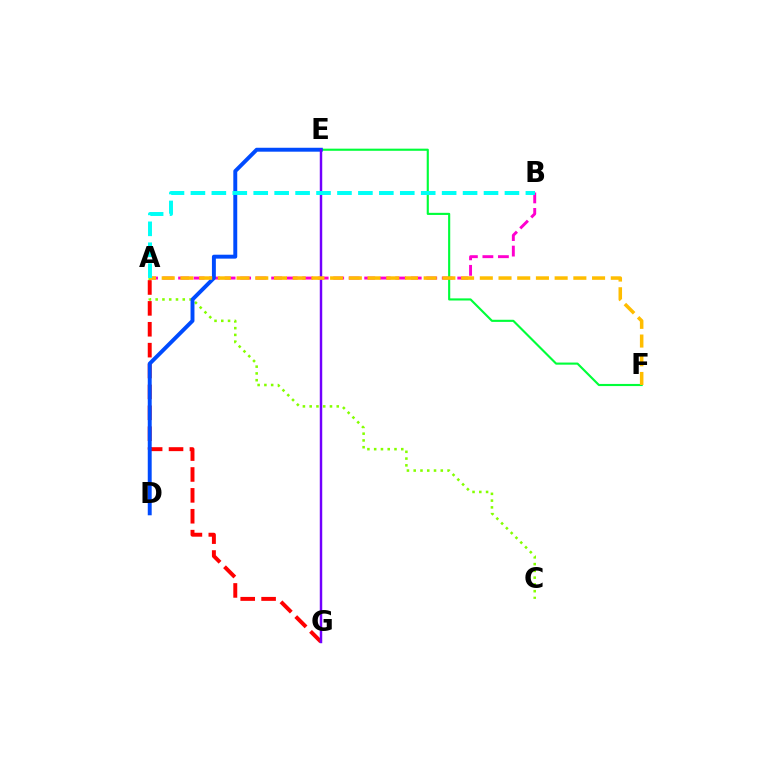{('A', 'B'): [{'color': '#ff00cf', 'line_style': 'dashed', 'thickness': 2.11}, {'color': '#00fff6', 'line_style': 'dashed', 'thickness': 2.84}], ('A', 'C'): [{'color': '#84ff00', 'line_style': 'dotted', 'thickness': 1.84}], ('A', 'G'): [{'color': '#ff0000', 'line_style': 'dashed', 'thickness': 2.84}], ('E', 'F'): [{'color': '#00ff39', 'line_style': 'solid', 'thickness': 1.53}], ('D', 'E'): [{'color': '#004bff', 'line_style': 'solid', 'thickness': 2.82}], ('E', 'G'): [{'color': '#7200ff', 'line_style': 'solid', 'thickness': 1.77}], ('A', 'F'): [{'color': '#ffbd00', 'line_style': 'dashed', 'thickness': 2.54}]}